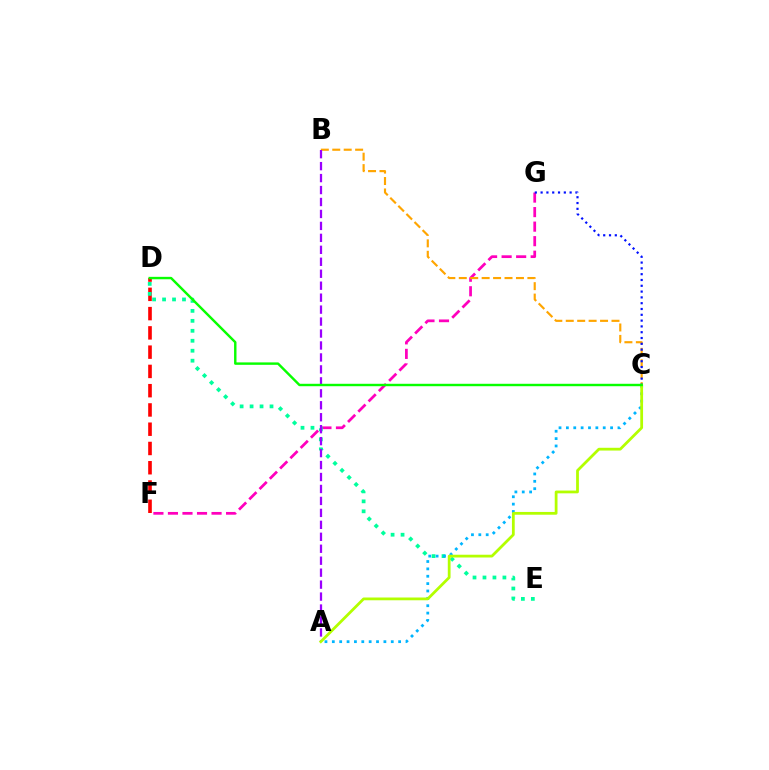{('F', 'G'): [{'color': '#ff00bd', 'line_style': 'dashed', 'thickness': 1.97}], ('D', 'F'): [{'color': '#ff0000', 'line_style': 'dashed', 'thickness': 2.62}], ('D', 'E'): [{'color': '#00ff9d', 'line_style': 'dotted', 'thickness': 2.71}], ('B', 'C'): [{'color': '#ffa500', 'line_style': 'dashed', 'thickness': 1.55}], ('A', 'C'): [{'color': '#00b5ff', 'line_style': 'dotted', 'thickness': 2.0}, {'color': '#b3ff00', 'line_style': 'solid', 'thickness': 2.0}], ('A', 'B'): [{'color': '#9b00ff', 'line_style': 'dashed', 'thickness': 1.62}], ('C', 'G'): [{'color': '#0010ff', 'line_style': 'dotted', 'thickness': 1.58}], ('C', 'D'): [{'color': '#08ff00', 'line_style': 'solid', 'thickness': 1.75}]}